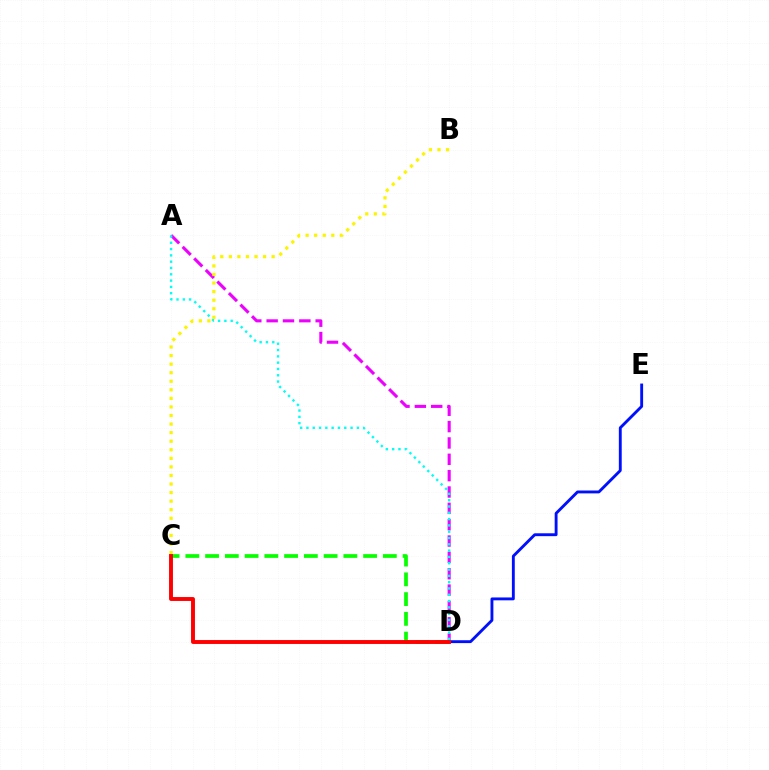{('D', 'E'): [{'color': '#0010ff', 'line_style': 'solid', 'thickness': 2.07}], ('C', 'D'): [{'color': '#08ff00', 'line_style': 'dashed', 'thickness': 2.68}, {'color': '#ff0000', 'line_style': 'solid', 'thickness': 2.81}], ('A', 'D'): [{'color': '#ee00ff', 'line_style': 'dashed', 'thickness': 2.22}, {'color': '#00fff6', 'line_style': 'dotted', 'thickness': 1.71}], ('B', 'C'): [{'color': '#fcf500', 'line_style': 'dotted', 'thickness': 2.33}]}